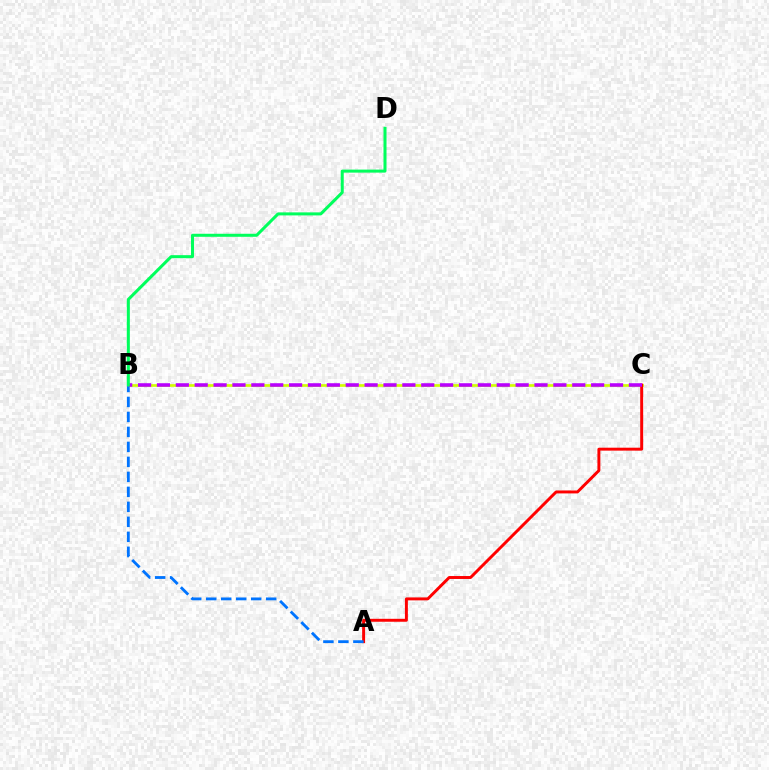{('B', 'C'): [{'color': '#d1ff00', 'line_style': 'solid', 'thickness': 1.93}, {'color': '#b900ff', 'line_style': 'dashed', 'thickness': 2.56}], ('A', 'C'): [{'color': '#ff0000', 'line_style': 'solid', 'thickness': 2.12}], ('A', 'B'): [{'color': '#0074ff', 'line_style': 'dashed', 'thickness': 2.04}], ('B', 'D'): [{'color': '#00ff5c', 'line_style': 'solid', 'thickness': 2.18}]}